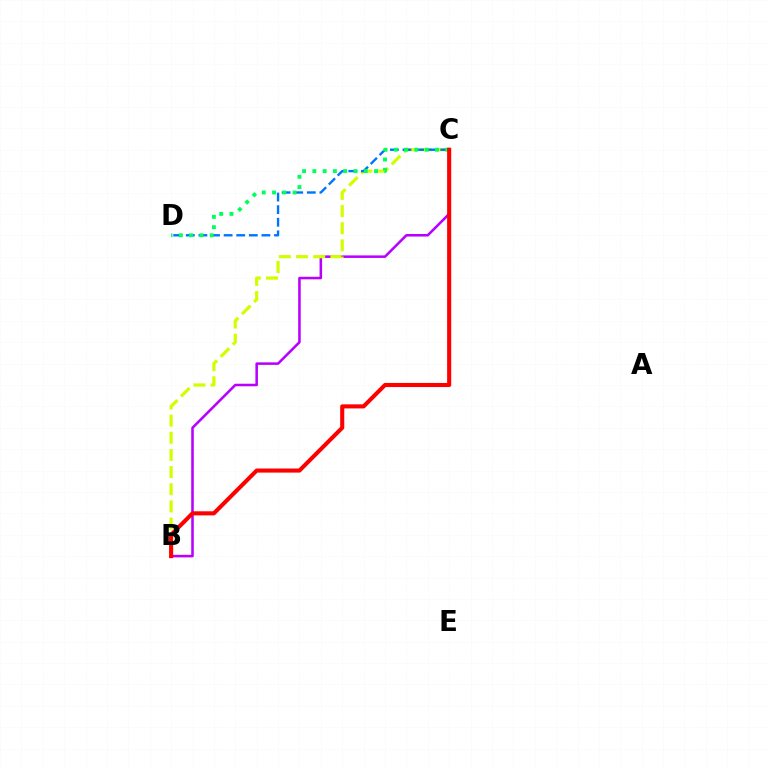{('B', 'C'): [{'color': '#b900ff', 'line_style': 'solid', 'thickness': 1.83}, {'color': '#d1ff00', 'line_style': 'dashed', 'thickness': 2.33}, {'color': '#ff0000', 'line_style': 'solid', 'thickness': 2.94}], ('C', 'D'): [{'color': '#0074ff', 'line_style': 'dashed', 'thickness': 1.71}, {'color': '#00ff5c', 'line_style': 'dotted', 'thickness': 2.79}]}